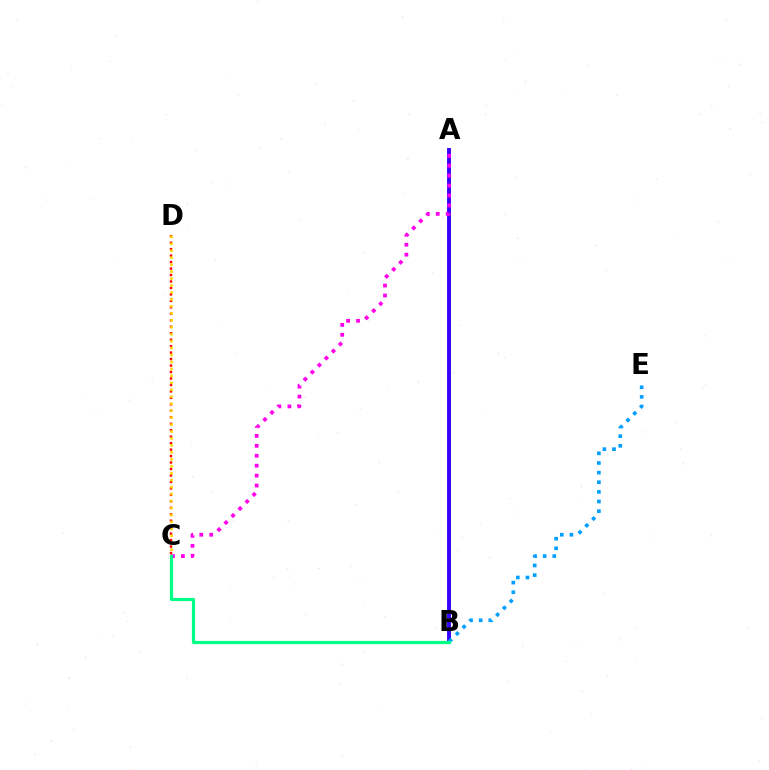{('C', 'D'): [{'color': '#ff0000', 'line_style': 'dotted', 'thickness': 1.76}, {'color': '#ffd500', 'line_style': 'dotted', 'thickness': 1.89}], ('A', 'B'): [{'color': '#4fff00', 'line_style': 'solid', 'thickness': 1.97}, {'color': '#3700ff', 'line_style': 'solid', 'thickness': 2.79}], ('B', 'E'): [{'color': '#009eff', 'line_style': 'dotted', 'thickness': 2.62}], ('A', 'C'): [{'color': '#ff00ed', 'line_style': 'dotted', 'thickness': 2.7}], ('B', 'C'): [{'color': '#00ff86', 'line_style': 'solid', 'thickness': 2.29}]}